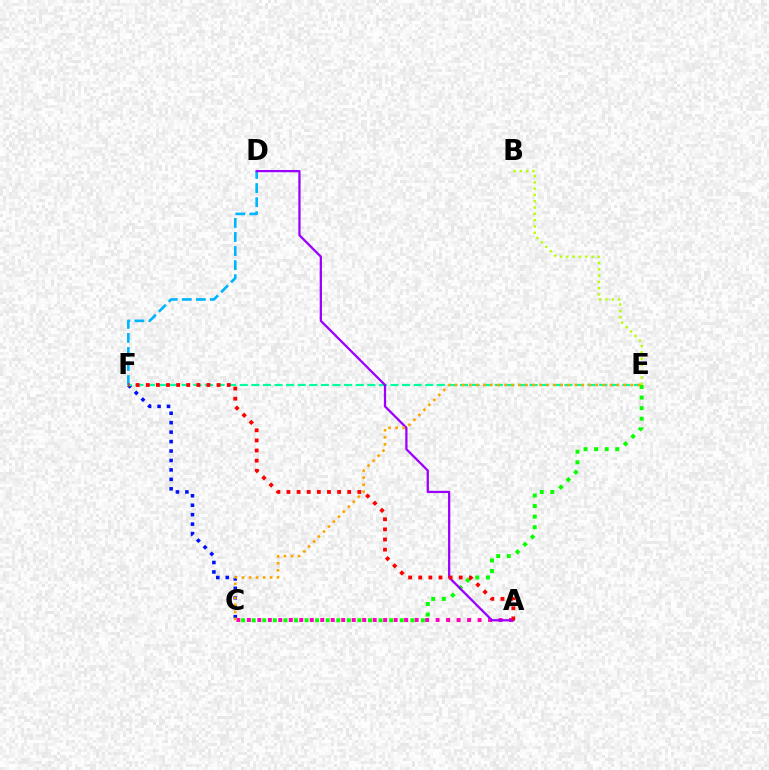{('C', 'F'): [{'color': '#0010ff', 'line_style': 'dotted', 'thickness': 2.57}], ('D', 'F'): [{'color': '#00b5ff', 'line_style': 'dashed', 'thickness': 1.91}], ('A', 'C'): [{'color': '#ff00bd', 'line_style': 'dotted', 'thickness': 2.85}], ('E', 'F'): [{'color': '#00ff9d', 'line_style': 'dashed', 'thickness': 1.58}], ('C', 'E'): [{'color': '#08ff00', 'line_style': 'dotted', 'thickness': 2.87}, {'color': '#ffa500', 'line_style': 'dotted', 'thickness': 1.91}], ('A', 'D'): [{'color': '#9b00ff', 'line_style': 'solid', 'thickness': 1.62}], ('A', 'F'): [{'color': '#ff0000', 'line_style': 'dotted', 'thickness': 2.75}], ('B', 'E'): [{'color': '#b3ff00', 'line_style': 'dotted', 'thickness': 1.71}]}